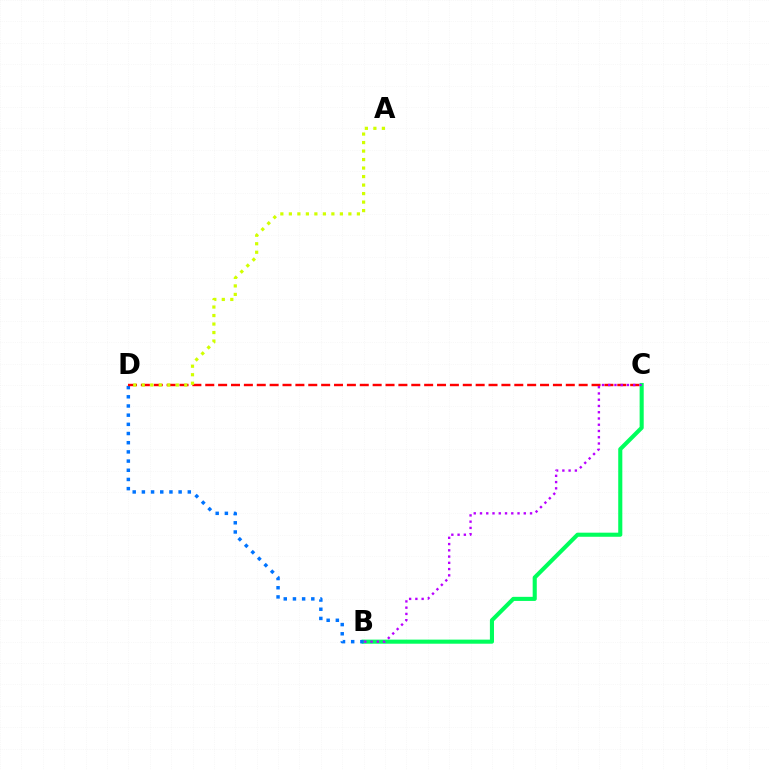{('B', 'C'): [{'color': '#00ff5c', 'line_style': 'solid', 'thickness': 2.95}, {'color': '#b900ff', 'line_style': 'dotted', 'thickness': 1.7}], ('B', 'D'): [{'color': '#0074ff', 'line_style': 'dotted', 'thickness': 2.5}], ('C', 'D'): [{'color': '#ff0000', 'line_style': 'dashed', 'thickness': 1.75}], ('A', 'D'): [{'color': '#d1ff00', 'line_style': 'dotted', 'thickness': 2.31}]}